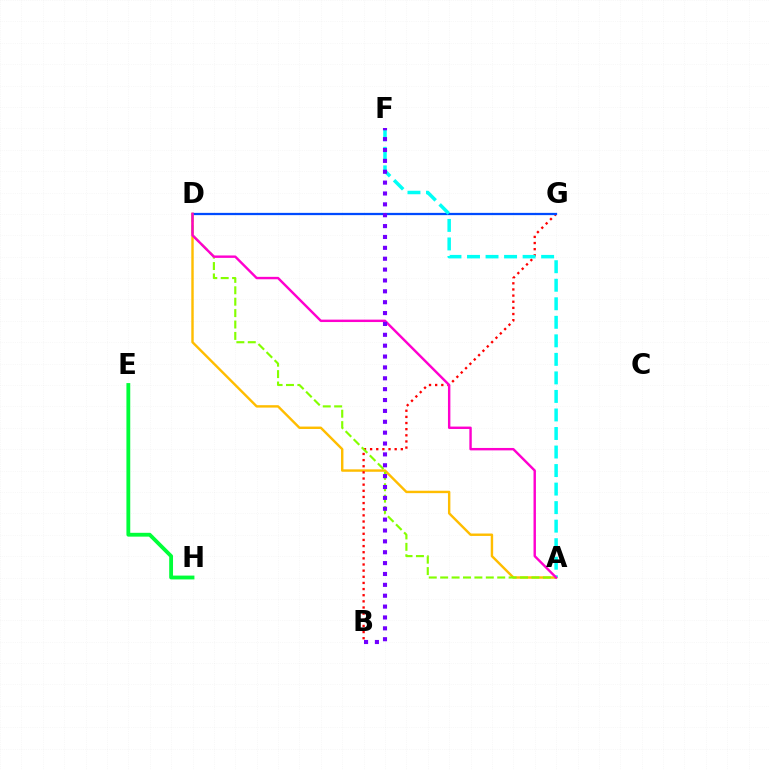{('A', 'D'): [{'color': '#ffbd00', 'line_style': 'solid', 'thickness': 1.74}, {'color': '#84ff00', 'line_style': 'dashed', 'thickness': 1.55}, {'color': '#ff00cf', 'line_style': 'solid', 'thickness': 1.74}], ('B', 'G'): [{'color': '#ff0000', 'line_style': 'dotted', 'thickness': 1.67}], ('D', 'G'): [{'color': '#004bff', 'line_style': 'solid', 'thickness': 1.63}], ('A', 'F'): [{'color': '#00fff6', 'line_style': 'dashed', 'thickness': 2.52}], ('E', 'H'): [{'color': '#00ff39', 'line_style': 'solid', 'thickness': 2.75}], ('B', 'F'): [{'color': '#7200ff', 'line_style': 'dotted', 'thickness': 2.95}]}